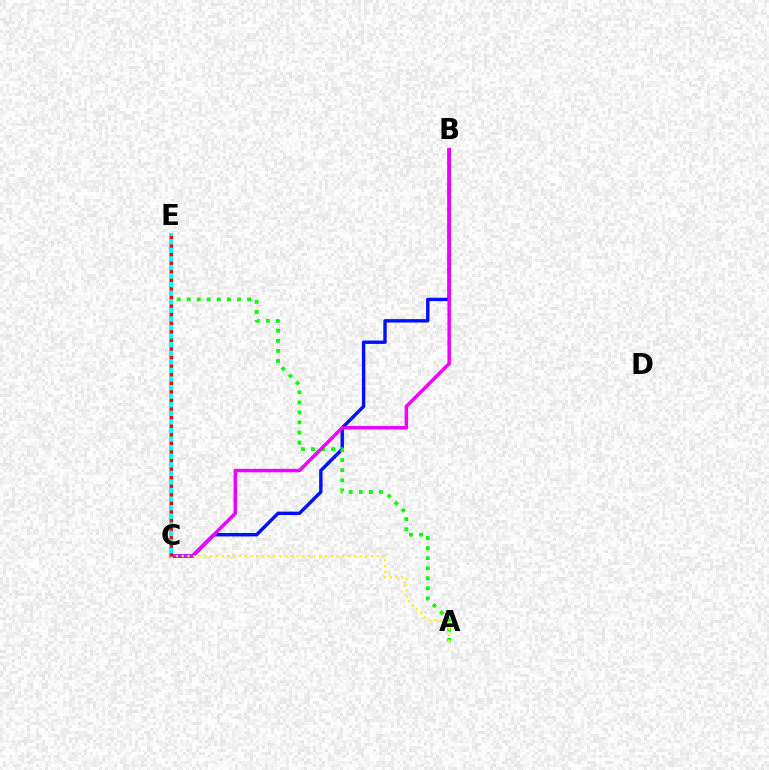{('B', 'C'): [{'color': '#0010ff', 'line_style': 'solid', 'thickness': 2.45}, {'color': '#ee00ff', 'line_style': 'solid', 'thickness': 2.5}], ('A', 'E'): [{'color': '#08ff00', 'line_style': 'dotted', 'thickness': 2.73}], ('C', 'E'): [{'color': '#00fff6', 'line_style': 'solid', 'thickness': 2.91}, {'color': '#ff0000', 'line_style': 'dotted', 'thickness': 2.33}], ('A', 'C'): [{'color': '#fcf500', 'line_style': 'dotted', 'thickness': 1.56}]}